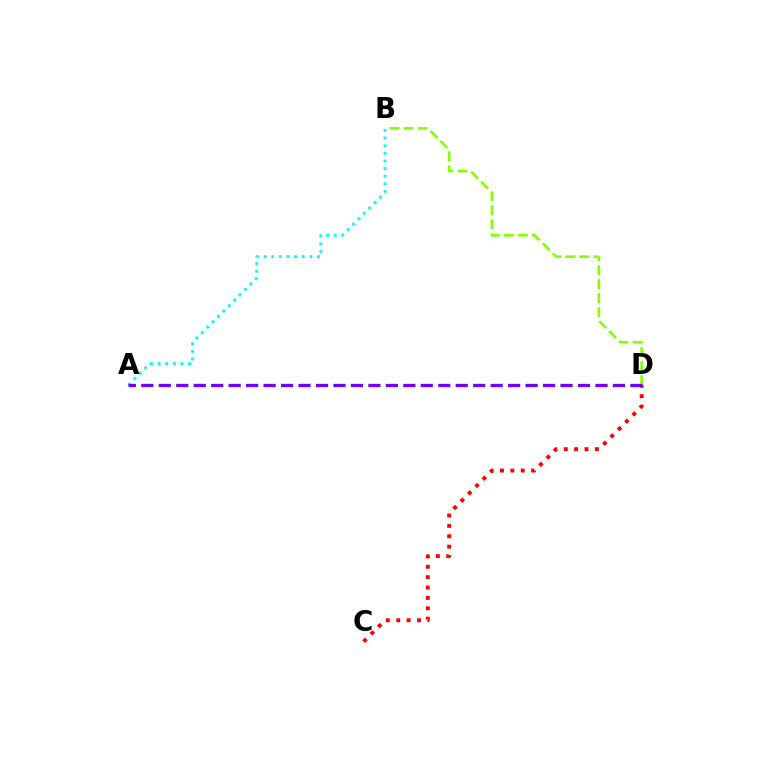{('B', 'D'): [{'color': '#84ff00', 'line_style': 'dashed', 'thickness': 1.91}], ('A', 'B'): [{'color': '#00fff6', 'line_style': 'dotted', 'thickness': 2.07}], ('C', 'D'): [{'color': '#ff0000', 'line_style': 'dotted', 'thickness': 2.82}], ('A', 'D'): [{'color': '#7200ff', 'line_style': 'dashed', 'thickness': 2.37}]}